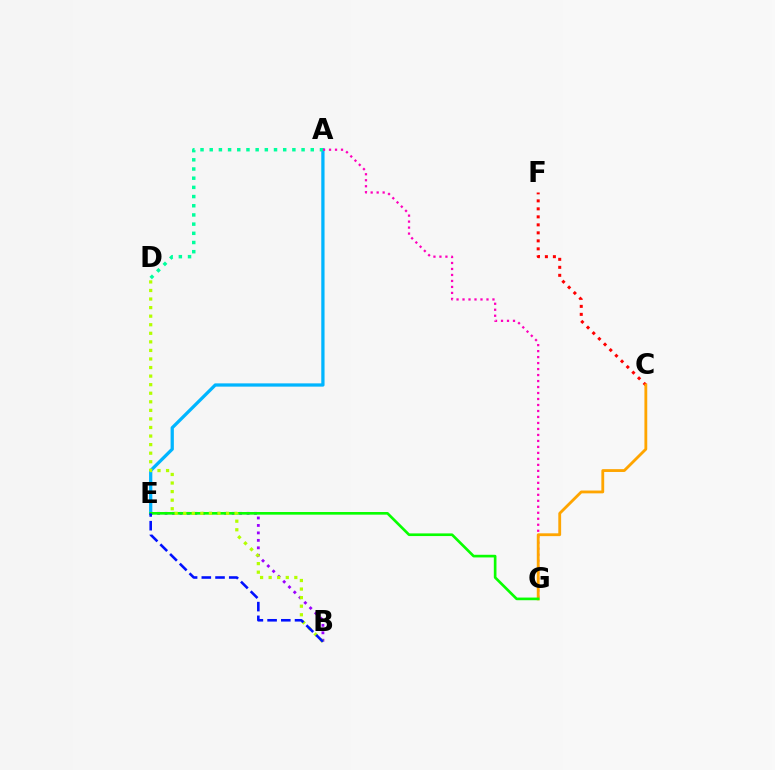{('A', 'E'): [{'color': '#00b5ff', 'line_style': 'solid', 'thickness': 2.35}], ('A', 'G'): [{'color': '#ff00bd', 'line_style': 'dotted', 'thickness': 1.63}], ('C', 'F'): [{'color': '#ff0000', 'line_style': 'dotted', 'thickness': 2.17}], ('C', 'G'): [{'color': '#ffa500', 'line_style': 'solid', 'thickness': 2.03}], ('B', 'E'): [{'color': '#9b00ff', 'line_style': 'dotted', 'thickness': 2.03}, {'color': '#0010ff', 'line_style': 'dashed', 'thickness': 1.86}], ('E', 'G'): [{'color': '#08ff00', 'line_style': 'solid', 'thickness': 1.91}], ('B', 'D'): [{'color': '#b3ff00', 'line_style': 'dotted', 'thickness': 2.33}], ('A', 'D'): [{'color': '#00ff9d', 'line_style': 'dotted', 'thickness': 2.5}]}